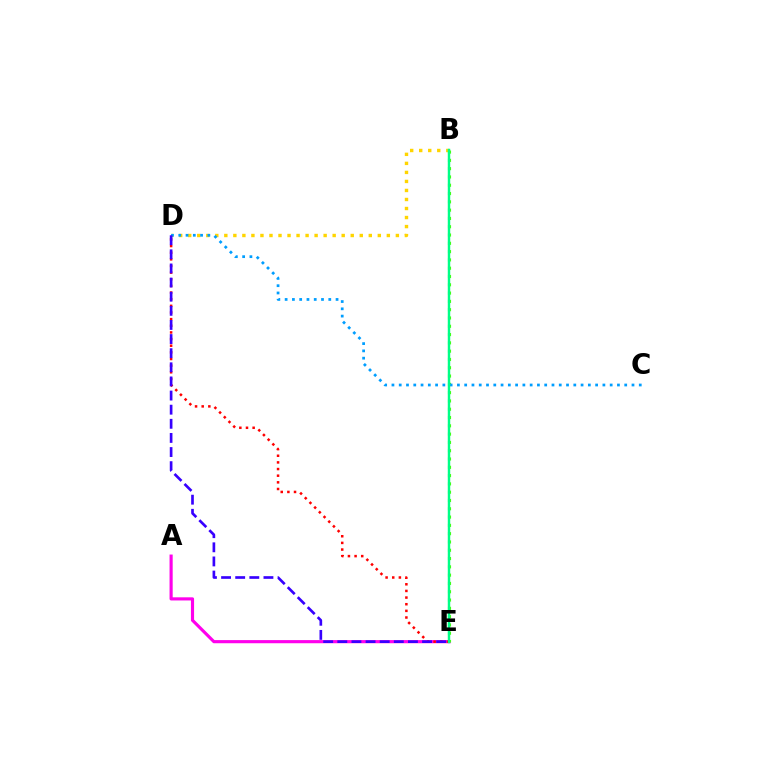{('B', 'D'): [{'color': '#ffd500', 'line_style': 'dotted', 'thickness': 2.45}], ('A', 'E'): [{'color': '#ff00ed', 'line_style': 'solid', 'thickness': 2.26}], ('B', 'E'): [{'color': '#4fff00', 'line_style': 'dotted', 'thickness': 2.25}, {'color': '#00ff86', 'line_style': 'solid', 'thickness': 1.77}], ('D', 'E'): [{'color': '#ff0000', 'line_style': 'dotted', 'thickness': 1.81}, {'color': '#3700ff', 'line_style': 'dashed', 'thickness': 1.92}], ('C', 'D'): [{'color': '#009eff', 'line_style': 'dotted', 'thickness': 1.98}]}